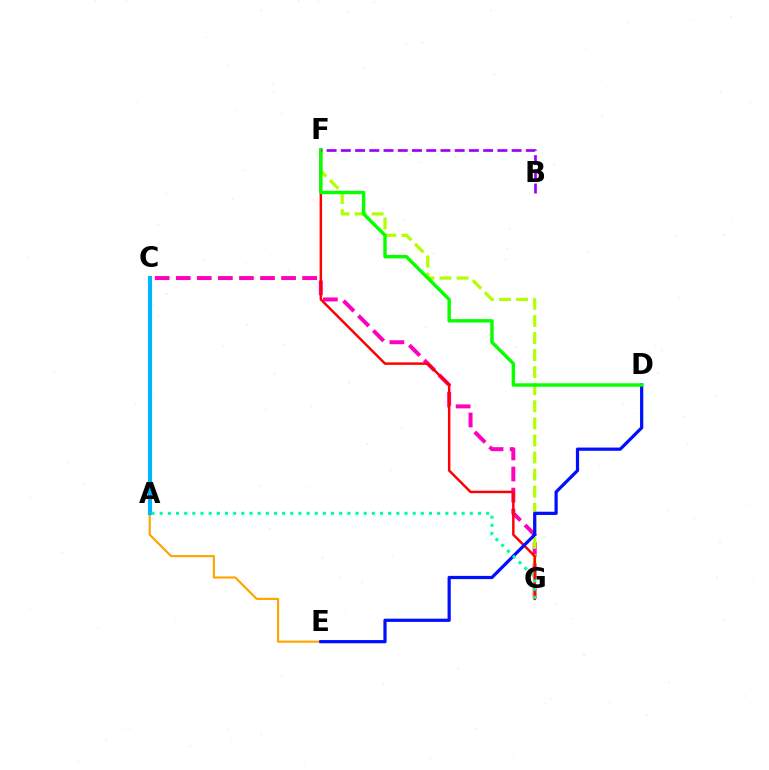{('C', 'G'): [{'color': '#ff00bd', 'line_style': 'dashed', 'thickness': 2.86}], ('F', 'G'): [{'color': '#b3ff00', 'line_style': 'dashed', 'thickness': 2.32}, {'color': '#ff0000', 'line_style': 'solid', 'thickness': 1.77}], ('A', 'E'): [{'color': '#ffa500', 'line_style': 'solid', 'thickness': 1.55}], ('D', 'E'): [{'color': '#0010ff', 'line_style': 'solid', 'thickness': 2.32}], ('A', 'C'): [{'color': '#00b5ff', 'line_style': 'solid', 'thickness': 2.96}], ('D', 'F'): [{'color': '#08ff00', 'line_style': 'solid', 'thickness': 2.46}], ('A', 'G'): [{'color': '#00ff9d', 'line_style': 'dotted', 'thickness': 2.22}], ('B', 'F'): [{'color': '#9b00ff', 'line_style': 'dashed', 'thickness': 1.93}]}